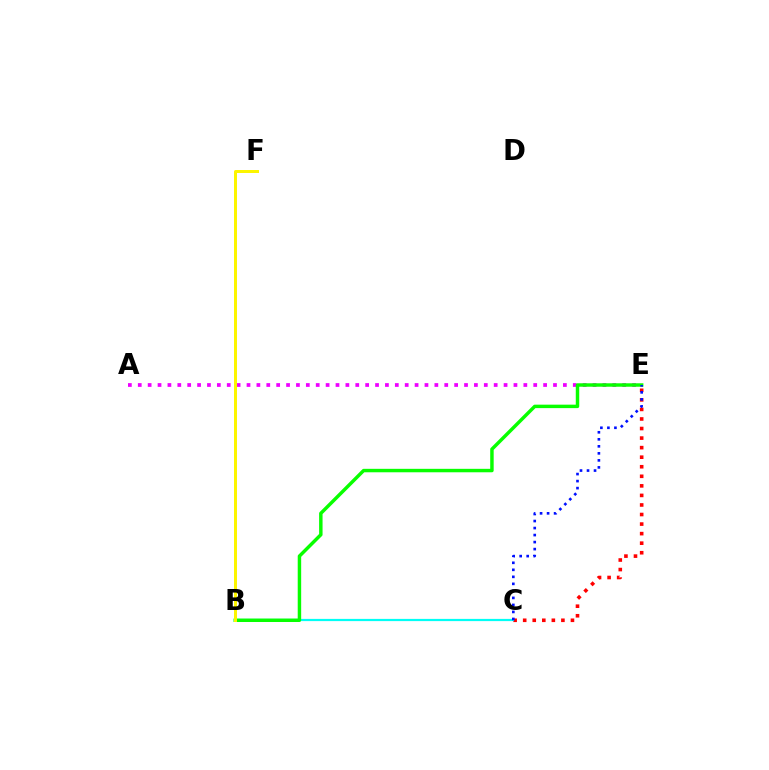{('C', 'E'): [{'color': '#ff0000', 'line_style': 'dotted', 'thickness': 2.6}, {'color': '#0010ff', 'line_style': 'dotted', 'thickness': 1.91}], ('B', 'C'): [{'color': '#00fff6', 'line_style': 'solid', 'thickness': 1.6}], ('A', 'E'): [{'color': '#ee00ff', 'line_style': 'dotted', 'thickness': 2.69}], ('B', 'E'): [{'color': '#08ff00', 'line_style': 'solid', 'thickness': 2.49}], ('B', 'F'): [{'color': '#fcf500', 'line_style': 'solid', 'thickness': 2.16}]}